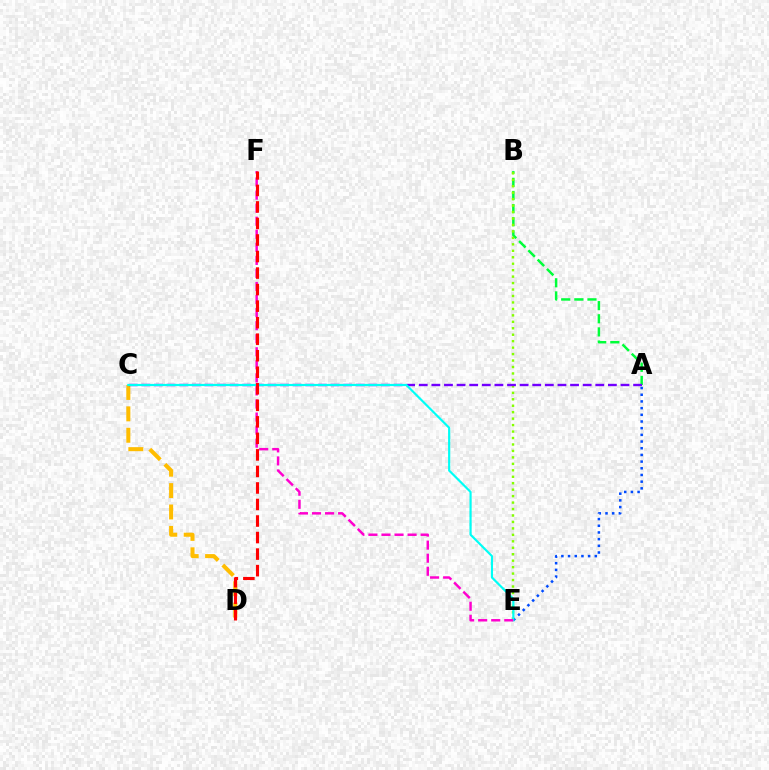{('A', 'B'): [{'color': '#00ff39', 'line_style': 'dashed', 'thickness': 1.78}], ('B', 'E'): [{'color': '#84ff00', 'line_style': 'dotted', 'thickness': 1.75}], ('A', 'E'): [{'color': '#004bff', 'line_style': 'dotted', 'thickness': 1.82}], ('C', 'D'): [{'color': '#ffbd00', 'line_style': 'dashed', 'thickness': 2.91}], ('A', 'C'): [{'color': '#7200ff', 'line_style': 'dashed', 'thickness': 1.71}], ('C', 'E'): [{'color': '#00fff6', 'line_style': 'solid', 'thickness': 1.57}], ('E', 'F'): [{'color': '#ff00cf', 'line_style': 'dashed', 'thickness': 1.77}], ('D', 'F'): [{'color': '#ff0000', 'line_style': 'dashed', 'thickness': 2.25}]}